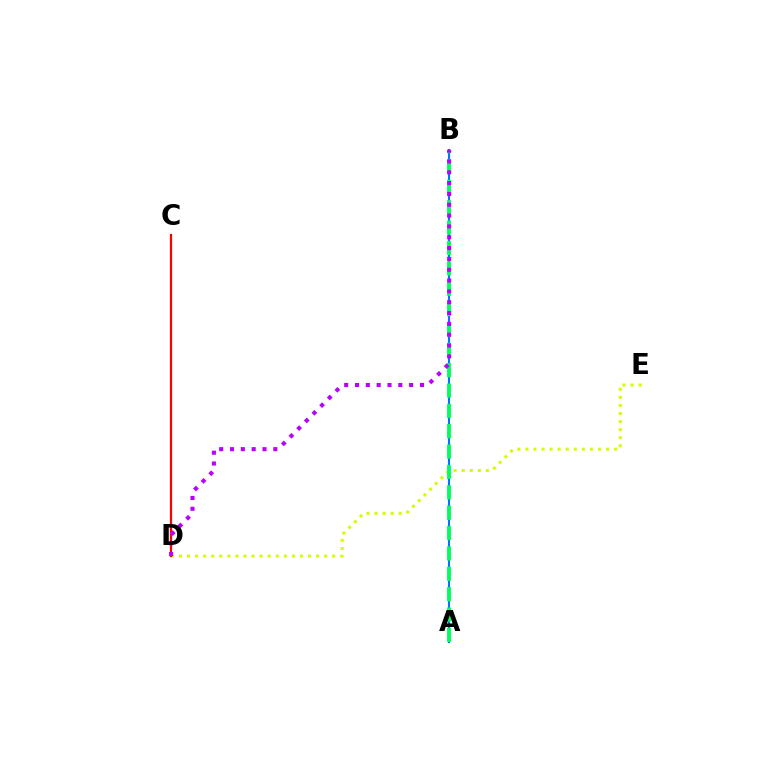{('A', 'B'): [{'color': '#0074ff', 'line_style': 'solid', 'thickness': 1.52}, {'color': '#00ff5c', 'line_style': 'dashed', 'thickness': 2.77}], ('D', 'E'): [{'color': '#d1ff00', 'line_style': 'dotted', 'thickness': 2.19}], ('C', 'D'): [{'color': '#ff0000', 'line_style': 'solid', 'thickness': 1.62}], ('B', 'D'): [{'color': '#b900ff', 'line_style': 'dotted', 'thickness': 2.94}]}